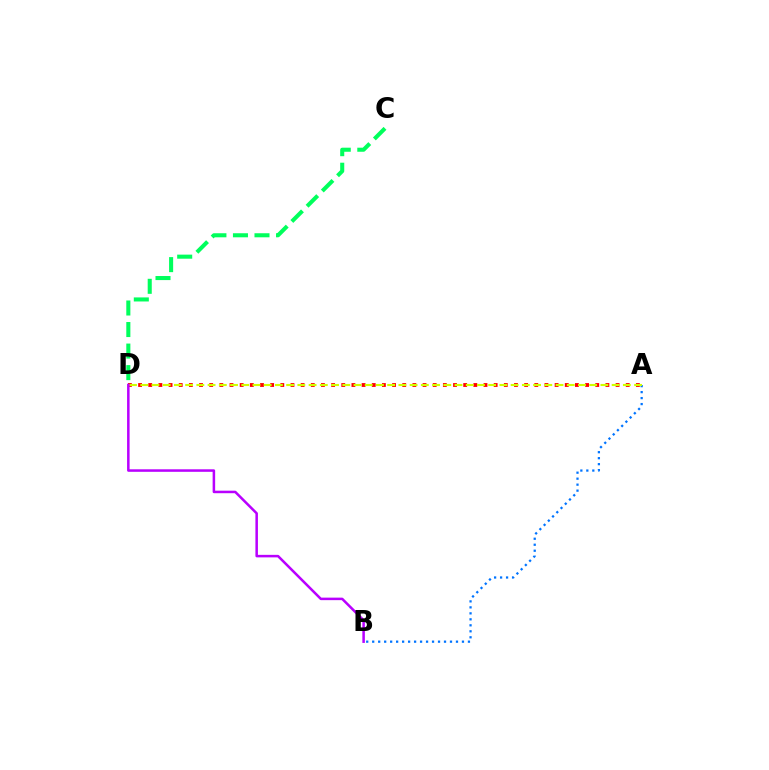{('C', 'D'): [{'color': '#00ff5c', 'line_style': 'dashed', 'thickness': 2.93}], ('A', 'D'): [{'color': '#ff0000', 'line_style': 'dotted', 'thickness': 2.76}, {'color': '#d1ff00', 'line_style': 'dashed', 'thickness': 1.52}], ('A', 'B'): [{'color': '#0074ff', 'line_style': 'dotted', 'thickness': 1.63}], ('B', 'D'): [{'color': '#b900ff', 'line_style': 'solid', 'thickness': 1.82}]}